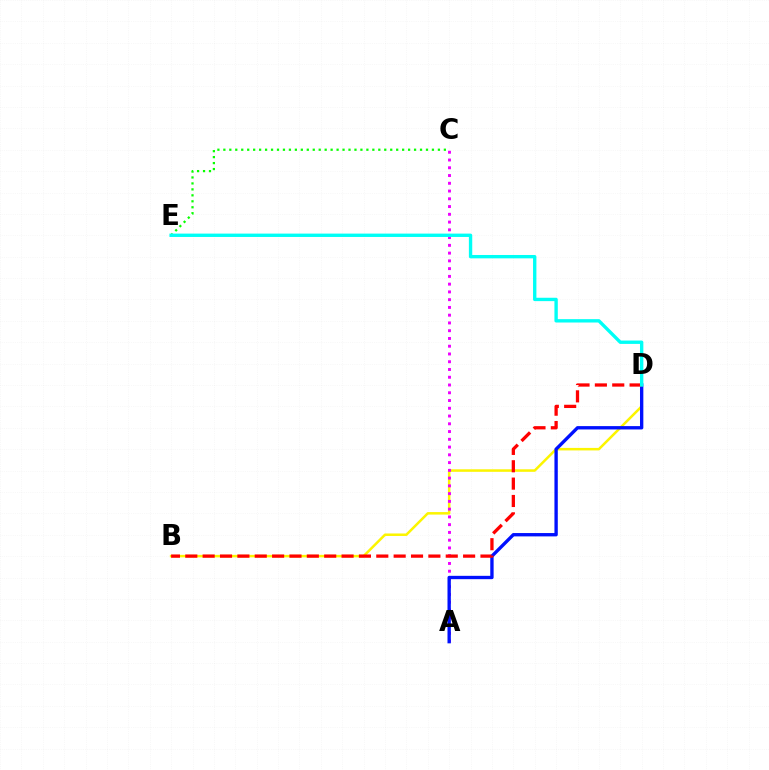{('C', 'E'): [{'color': '#08ff00', 'line_style': 'dotted', 'thickness': 1.62}], ('B', 'D'): [{'color': '#fcf500', 'line_style': 'solid', 'thickness': 1.81}, {'color': '#ff0000', 'line_style': 'dashed', 'thickness': 2.36}], ('A', 'C'): [{'color': '#ee00ff', 'line_style': 'dotted', 'thickness': 2.11}], ('A', 'D'): [{'color': '#0010ff', 'line_style': 'solid', 'thickness': 2.41}], ('D', 'E'): [{'color': '#00fff6', 'line_style': 'solid', 'thickness': 2.42}]}